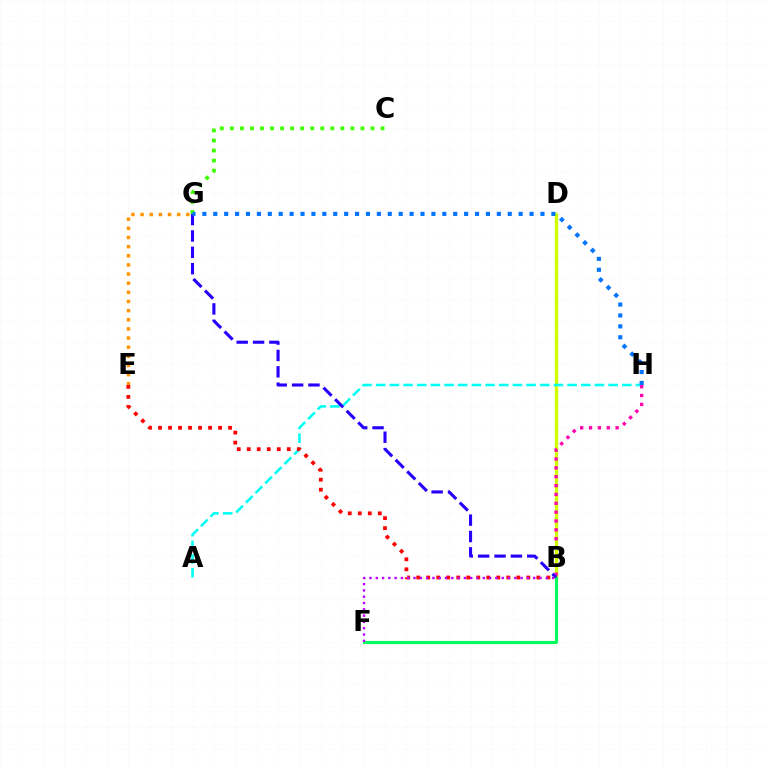{('E', 'G'): [{'color': '#ff9400', 'line_style': 'dotted', 'thickness': 2.48}], ('B', 'D'): [{'color': '#d1ff00', 'line_style': 'solid', 'thickness': 2.42}], ('B', 'F'): [{'color': '#00ff5c', 'line_style': 'solid', 'thickness': 2.2}, {'color': '#b900ff', 'line_style': 'dotted', 'thickness': 1.71}], ('A', 'H'): [{'color': '#00fff6', 'line_style': 'dashed', 'thickness': 1.86}], ('C', 'G'): [{'color': '#3dff00', 'line_style': 'dotted', 'thickness': 2.73}], ('B', 'H'): [{'color': '#ff00ac', 'line_style': 'dotted', 'thickness': 2.41}], ('B', 'E'): [{'color': '#ff0000', 'line_style': 'dotted', 'thickness': 2.72}], ('B', 'G'): [{'color': '#2500ff', 'line_style': 'dashed', 'thickness': 2.22}], ('G', 'H'): [{'color': '#0074ff', 'line_style': 'dotted', 'thickness': 2.96}]}